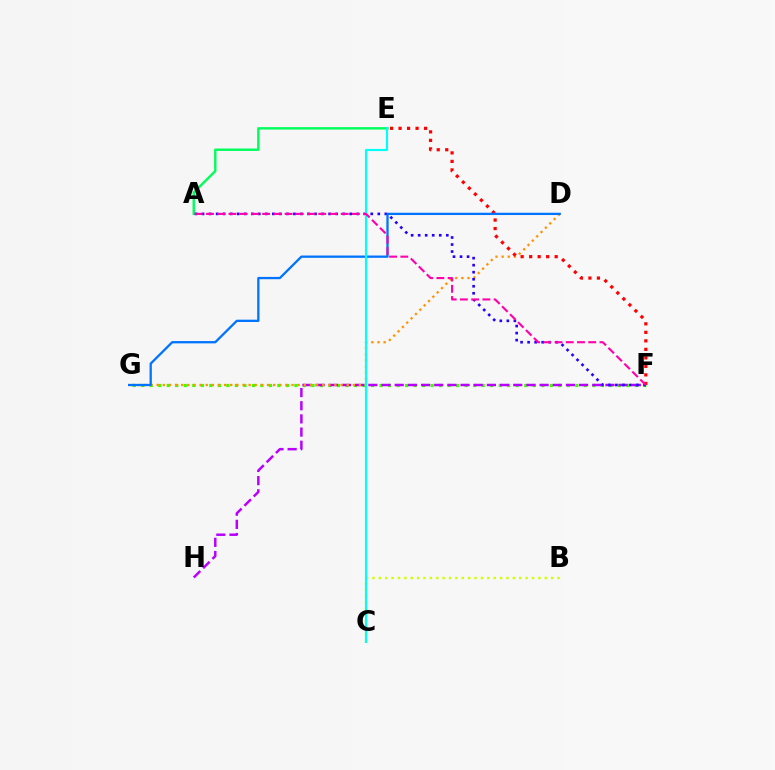{('F', 'G'): [{'color': '#3dff00', 'line_style': 'dotted', 'thickness': 2.31}], ('A', 'E'): [{'color': '#00ff5c', 'line_style': 'solid', 'thickness': 1.75}], ('F', 'H'): [{'color': '#b900ff', 'line_style': 'dashed', 'thickness': 1.79}], ('D', 'G'): [{'color': '#ff9400', 'line_style': 'dotted', 'thickness': 1.67}, {'color': '#0074ff', 'line_style': 'solid', 'thickness': 1.65}], ('E', 'F'): [{'color': '#ff0000', 'line_style': 'dotted', 'thickness': 2.31}], ('A', 'F'): [{'color': '#2500ff', 'line_style': 'dotted', 'thickness': 1.91}, {'color': '#ff00ac', 'line_style': 'dashed', 'thickness': 1.53}], ('B', 'C'): [{'color': '#d1ff00', 'line_style': 'dotted', 'thickness': 1.73}], ('C', 'E'): [{'color': '#00fff6', 'line_style': 'solid', 'thickness': 1.54}]}